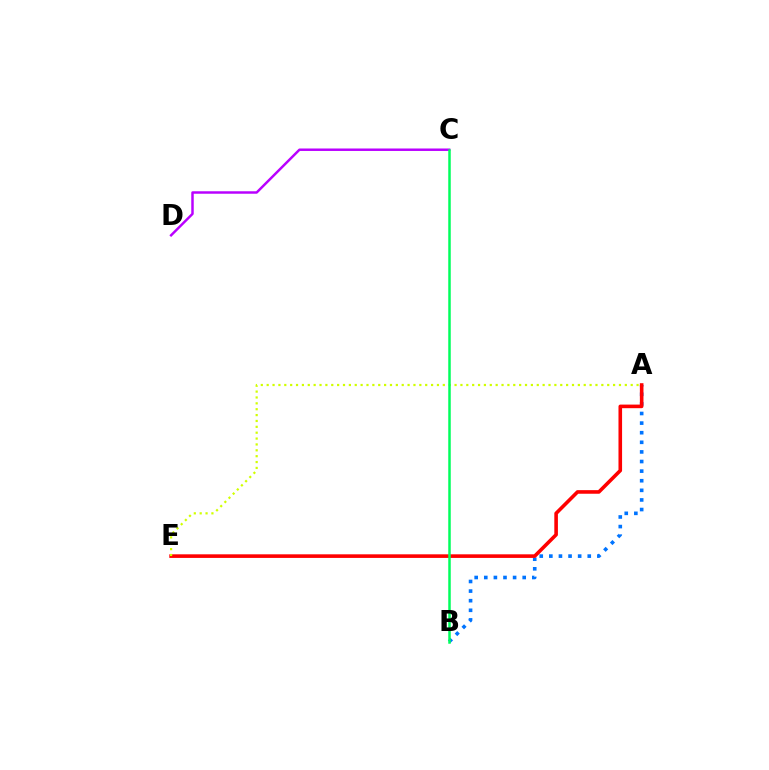{('A', 'B'): [{'color': '#0074ff', 'line_style': 'dotted', 'thickness': 2.61}], ('C', 'D'): [{'color': '#b900ff', 'line_style': 'solid', 'thickness': 1.78}], ('A', 'E'): [{'color': '#ff0000', 'line_style': 'solid', 'thickness': 2.59}, {'color': '#d1ff00', 'line_style': 'dotted', 'thickness': 1.6}], ('B', 'C'): [{'color': '#00ff5c', 'line_style': 'solid', 'thickness': 1.8}]}